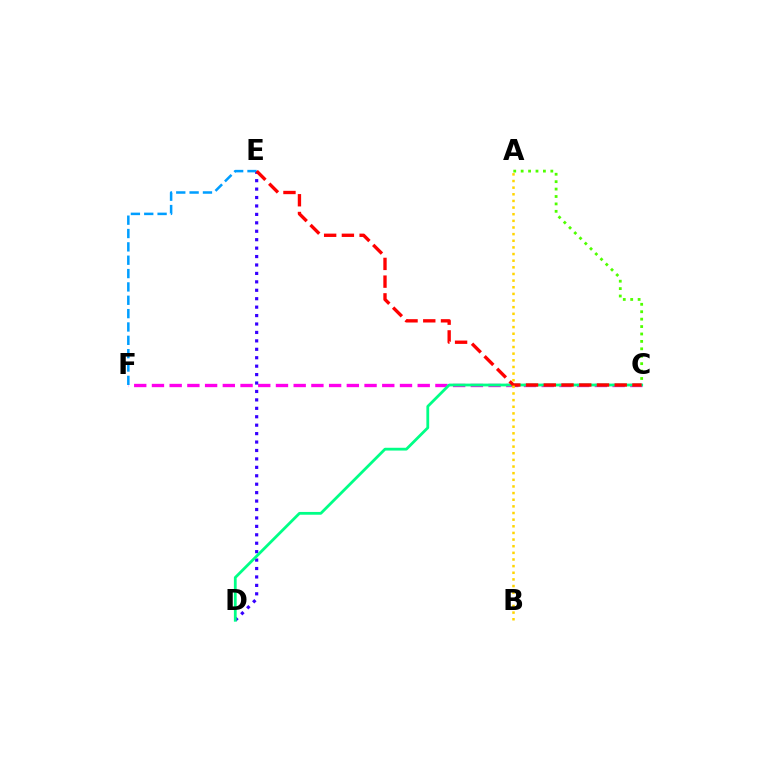{('C', 'F'): [{'color': '#ff00ed', 'line_style': 'dashed', 'thickness': 2.41}], ('D', 'E'): [{'color': '#3700ff', 'line_style': 'dotted', 'thickness': 2.29}], ('A', 'C'): [{'color': '#4fff00', 'line_style': 'dotted', 'thickness': 2.02}], ('C', 'D'): [{'color': '#00ff86', 'line_style': 'solid', 'thickness': 2.0}], ('E', 'F'): [{'color': '#009eff', 'line_style': 'dashed', 'thickness': 1.81}], ('C', 'E'): [{'color': '#ff0000', 'line_style': 'dashed', 'thickness': 2.41}], ('A', 'B'): [{'color': '#ffd500', 'line_style': 'dotted', 'thickness': 1.8}]}